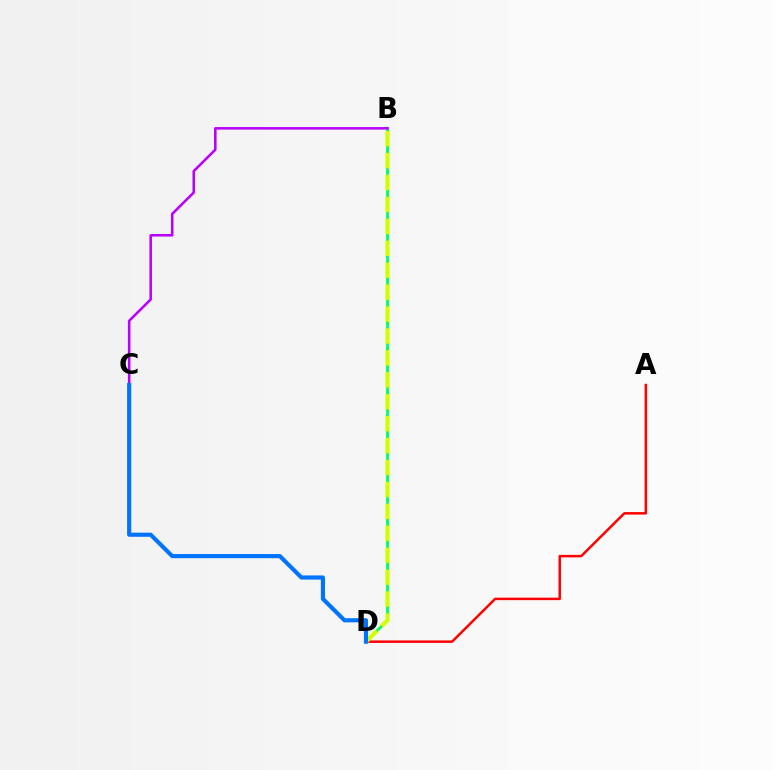{('B', 'D'): [{'color': '#00ff5c', 'line_style': 'solid', 'thickness': 2.02}, {'color': '#d1ff00', 'line_style': 'dashed', 'thickness': 2.98}], ('A', 'D'): [{'color': '#ff0000', 'line_style': 'solid', 'thickness': 1.79}], ('B', 'C'): [{'color': '#b900ff', 'line_style': 'solid', 'thickness': 1.84}], ('C', 'D'): [{'color': '#0074ff', 'line_style': 'solid', 'thickness': 2.98}]}